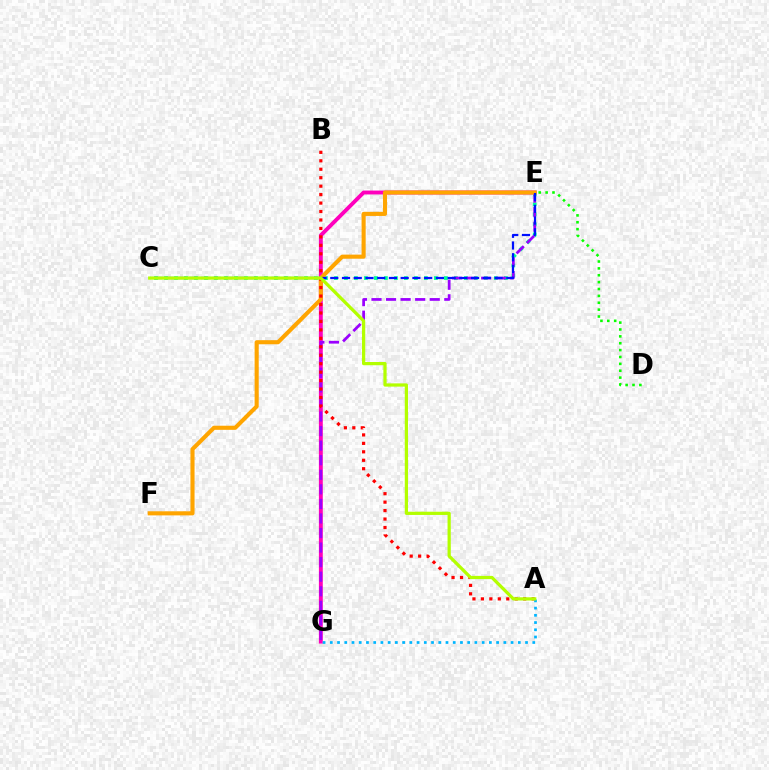{('E', 'G'): [{'color': '#ff00bd', 'line_style': 'solid', 'thickness': 2.8}, {'color': '#9b00ff', 'line_style': 'dashed', 'thickness': 1.98}], ('D', 'E'): [{'color': '#08ff00', 'line_style': 'dotted', 'thickness': 1.87}], ('C', 'E'): [{'color': '#00ff9d', 'line_style': 'dotted', 'thickness': 2.72}, {'color': '#0010ff', 'line_style': 'dashed', 'thickness': 1.59}], ('E', 'F'): [{'color': '#ffa500', 'line_style': 'solid', 'thickness': 2.95}], ('A', 'B'): [{'color': '#ff0000', 'line_style': 'dotted', 'thickness': 2.3}], ('A', 'G'): [{'color': '#00b5ff', 'line_style': 'dotted', 'thickness': 1.96}], ('A', 'C'): [{'color': '#b3ff00', 'line_style': 'solid', 'thickness': 2.33}]}